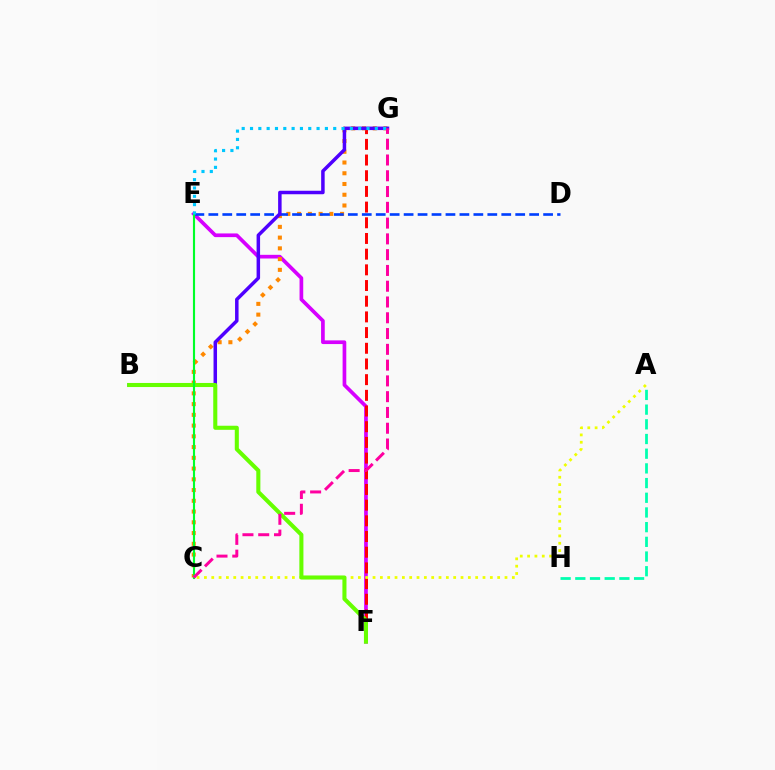{('E', 'F'): [{'color': '#d600ff', 'line_style': 'solid', 'thickness': 2.65}], ('F', 'G'): [{'color': '#ff0000', 'line_style': 'dashed', 'thickness': 2.13}], ('A', 'C'): [{'color': '#eeff00', 'line_style': 'dotted', 'thickness': 1.99}], ('C', 'G'): [{'color': '#ff8800', 'line_style': 'dotted', 'thickness': 2.92}, {'color': '#ff00a0', 'line_style': 'dashed', 'thickness': 2.14}], ('D', 'E'): [{'color': '#003fff', 'line_style': 'dashed', 'thickness': 1.89}], ('B', 'G'): [{'color': '#4f00ff', 'line_style': 'solid', 'thickness': 2.52}], ('A', 'H'): [{'color': '#00ffaf', 'line_style': 'dashed', 'thickness': 2.0}], ('B', 'F'): [{'color': '#66ff00', 'line_style': 'solid', 'thickness': 2.93}], ('C', 'E'): [{'color': '#00ff27', 'line_style': 'solid', 'thickness': 1.53}], ('E', 'G'): [{'color': '#00c7ff', 'line_style': 'dotted', 'thickness': 2.26}]}